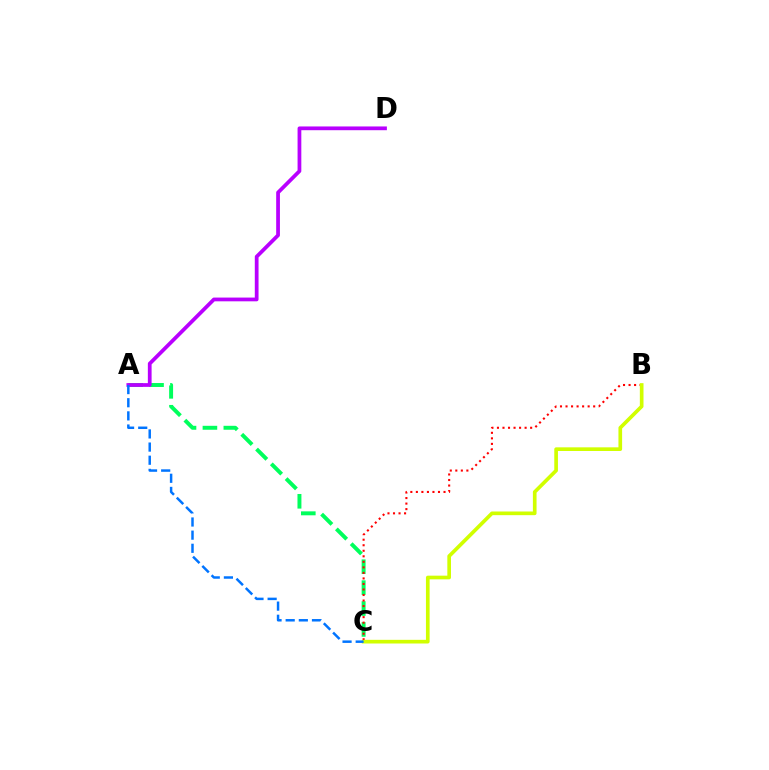{('A', 'C'): [{'color': '#00ff5c', 'line_style': 'dashed', 'thickness': 2.84}, {'color': '#0074ff', 'line_style': 'dashed', 'thickness': 1.79}], ('B', 'C'): [{'color': '#ff0000', 'line_style': 'dotted', 'thickness': 1.5}, {'color': '#d1ff00', 'line_style': 'solid', 'thickness': 2.64}], ('A', 'D'): [{'color': '#b900ff', 'line_style': 'solid', 'thickness': 2.7}]}